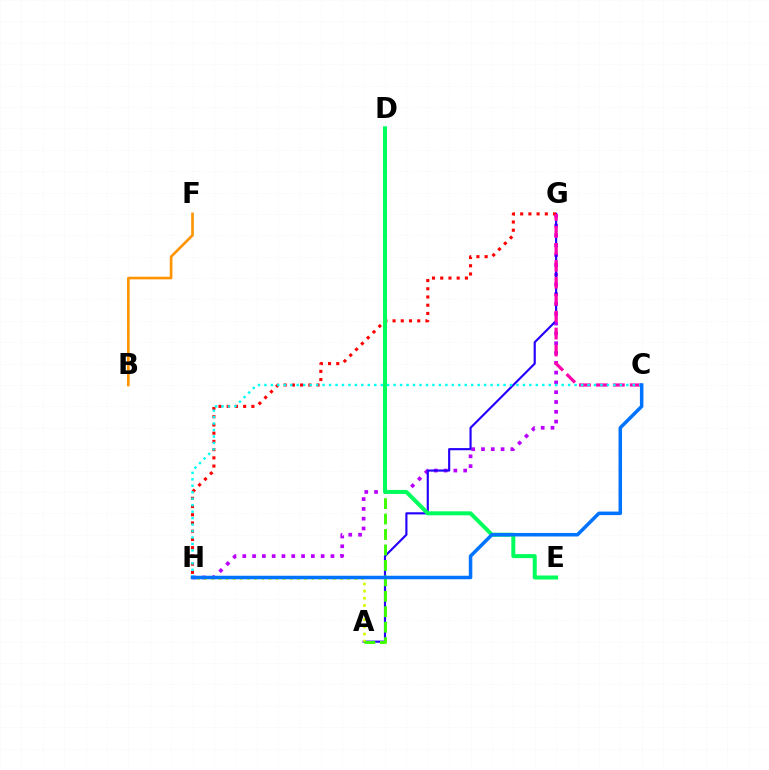{('G', 'H'): [{'color': '#b900ff', 'line_style': 'dotted', 'thickness': 2.66}, {'color': '#ff0000', 'line_style': 'dotted', 'thickness': 2.23}], ('A', 'G'): [{'color': '#2500ff', 'line_style': 'solid', 'thickness': 1.55}], ('A', 'H'): [{'color': '#d1ff00', 'line_style': 'dotted', 'thickness': 1.94}], ('C', 'G'): [{'color': '#ff00ac', 'line_style': 'dashed', 'thickness': 2.3}], ('B', 'F'): [{'color': '#ff9400', 'line_style': 'solid', 'thickness': 1.9}], ('A', 'D'): [{'color': '#3dff00', 'line_style': 'dashed', 'thickness': 2.1}], ('D', 'E'): [{'color': '#00ff5c', 'line_style': 'solid', 'thickness': 2.89}], ('C', 'H'): [{'color': '#00fff6', 'line_style': 'dotted', 'thickness': 1.76}, {'color': '#0074ff', 'line_style': 'solid', 'thickness': 2.53}]}